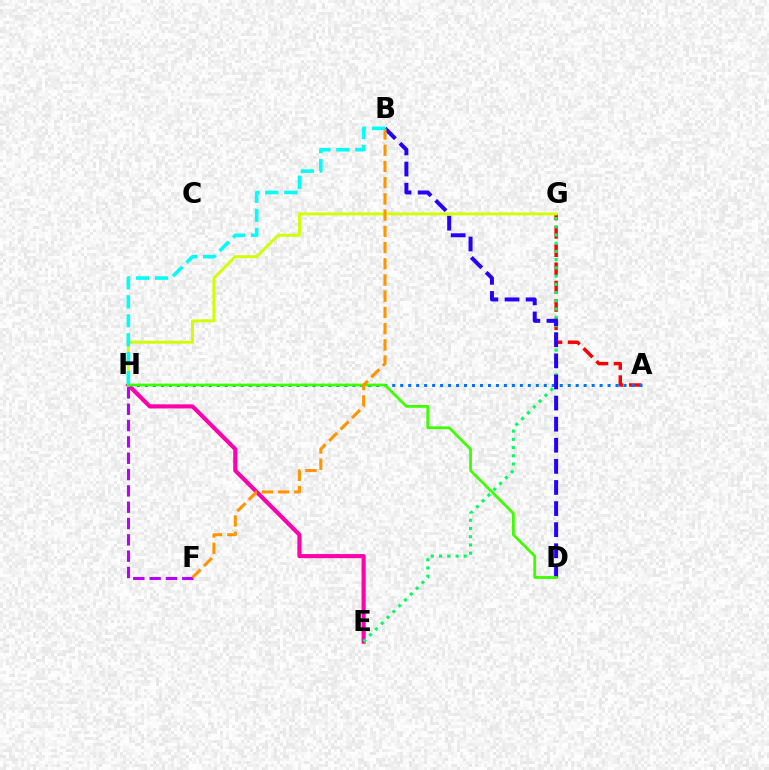{('E', 'H'): [{'color': '#ff00ac', 'line_style': 'solid', 'thickness': 2.96}], ('A', 'G'): [{'color': '#ff0000', 'line_style': 'dashed', 'thickness': 2.48}], ('A', 'H'): [{'color': '#0074ff', 'line_style': 'dotted', 'thickness': 2.17}], ('E', 'G'): [{'color': '#00ff5c', 'line_style': 'dotted', 'thickness': 2.23}], ('G', 'H'): [{'color': '#d1ff00', 'line_style': 'solid', 'thickness': 2.1}], ('B', 'D'): [{'color': '#2500ff', 'line_style': 'dashed', 'thickness': 2.87}], ('D', 'H'): [{'color': '#3dff00', 'line_style': 'solid', 'thickness': 2.0}], ('F', 'H'): [{'color': '#b900ff', 'line_style': 'dashed', 'thickness': 2.22}], ('B', 'F'): [{'color': '#ff9400', 'line_style': 'dashed', 'thickness': 2.2}], ('B', 'H'): [{'color': '#00fff6', 'line_style': 'dashed', 'thickness': 2.58}]}